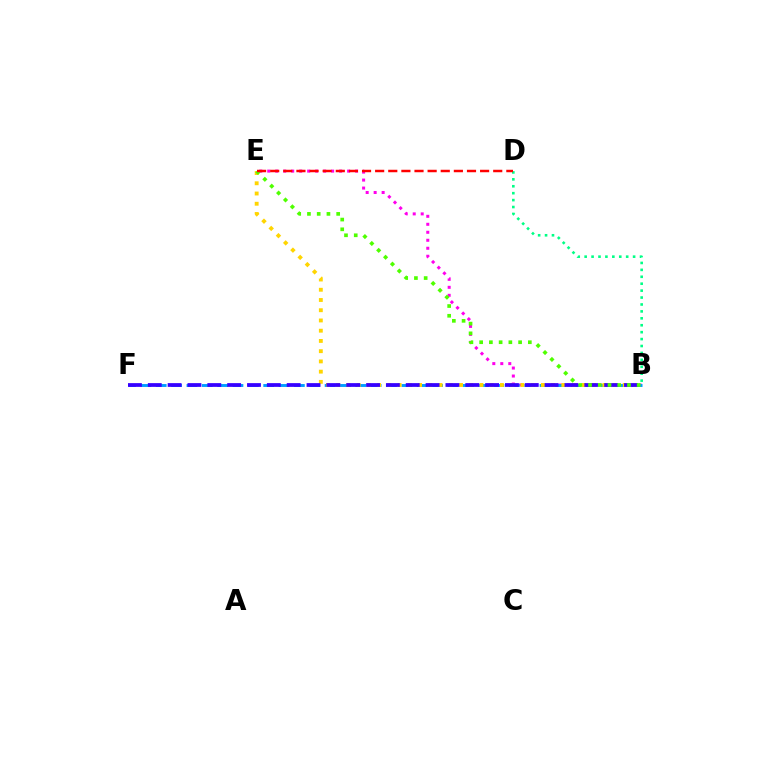{('B', 'E'): [{'color': '#ff00ed', 'line_style': 'dotted', 'thickness': 2.17}, {'color': '#ffd500', 'line_style': 'dotted', 'thickness': 2.78}, {'color': '#4fff00', 'line_style': 'dotted', 'thickness': 2.65}], ('B', 'F'): [{'color': '#009eff', 'line_style': 'dashed', 'thickness': 2.09}, {'color': '#3700ff', 'line_style': 'dashed', 'thickness': 2.7}], ('B', 'D'): [{'color': '#00ff86', 'line_style': 'dotted', 'thickness': 1.88}], ('D', 'E'): [{'color': '#ff0000', 'line_style': 'dashed', 'thickness': 1.78}]}